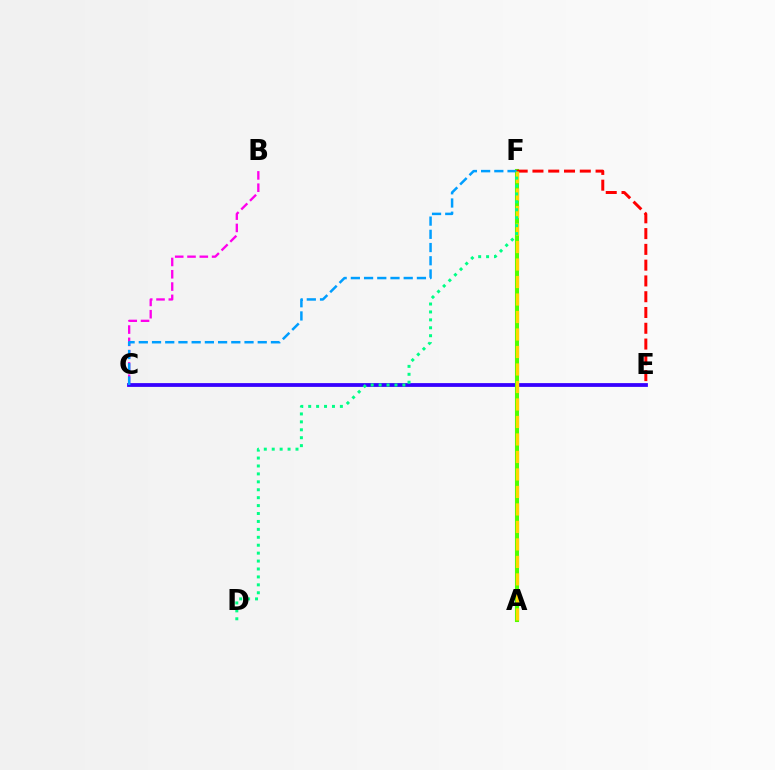{('B', 'C'): [{'color': '#ff00ed', 'line_style': 'dashed', 'thickness': 1.67}], ('C', 'E'): [{'color': '#3700ff', 'line_style': 'solid', 'thickness': 2.72}], ('A', 'F'): [{'color': '#4fff00', 'line_style': 'solid', 'thickness': 2.94}, {'color': '#ffd500', 'line_style': 'dashed', 'thickness': 2.38}], ('C', 'F'): [{'color': '#009eff', 'line_style': 'dashed', 'thickness': 1.8}], ('E', 'F'): [{'color': '#ff0000', 'line_style': 'dashed', 'thickness': 2.14}], ('D', 'F'): [{'color': '#00ff86', 'line_style': 'dotted', 'thickness': 2.15}]}